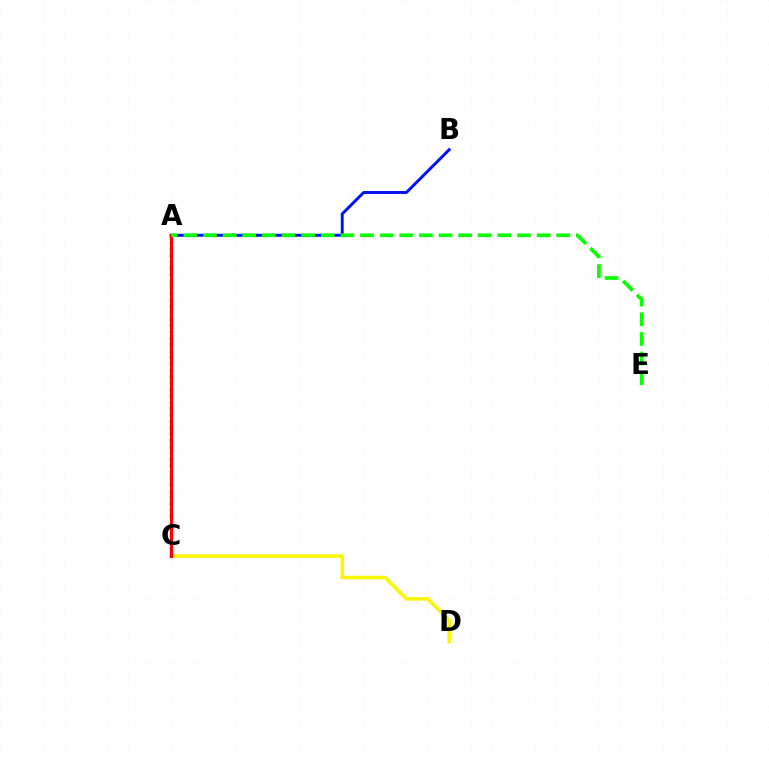{('A', 'C'): [{'color': '#00fff6', 'line_style': 'dashed', 'thickness': 2.38}, {'color': '#ee00ff', 'line_style': 'dotted', 'thickness': 1.73}, {'color': '#ff0000', 'line_style': 'solid', 'thickness': 2.26}], ('C', 'D'): [{'color': '#fcf500', 'line_style': 'solid', 'thickness': 2.53}], ('A', 'B'): [{'color': '#0010ff', 'line_style': 'solid', 'thickness': 2.12}], ('A', 'E'): [{'color': '#08ff00', 'line_style': 'dashed', 'thickness': 2.67}]}